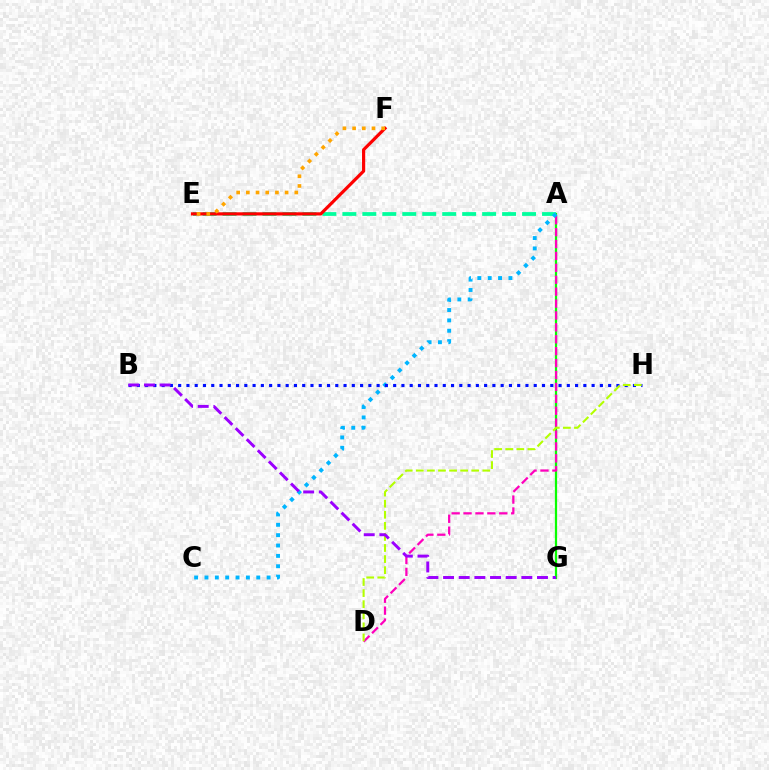{('A', 'G'): [{'color': '#08ff00', 'line_style': 'solid', 'thickness': 1.61}], ('A', 'E'): [{'color': '#00ff9d', 'line_style': 'dashed', 'thickness': 2.71}], ('A', 'D'): [{'color': '#ff00bd', 'line_style': 'dashed', 'thickness': 1.62}], ('A', 'C'): [{'color': '#00b5ff', 'line_style': 'dotted', 'thickness': 2.81}], ('B', 'H'): [{'color': '#0010ff', 'line_style': 'dotted', 'thickness': 2.25}], ('E', 'F'): [{'color': '#ff0000', 'line_style': 'solid', 'thickness': 2.29}, {'color': '#ffa500', 'line_style': 'dotted', 'thickness': 2.63}], ('D', 'H'): [{'color': '#b3ff00', 'line_style': 'dashed', 'thickness': 1.51}], ('B', 'G'): [{'color': '#9b00ff', 'line_style': 'dashed', 'thickness': 2.13}]}